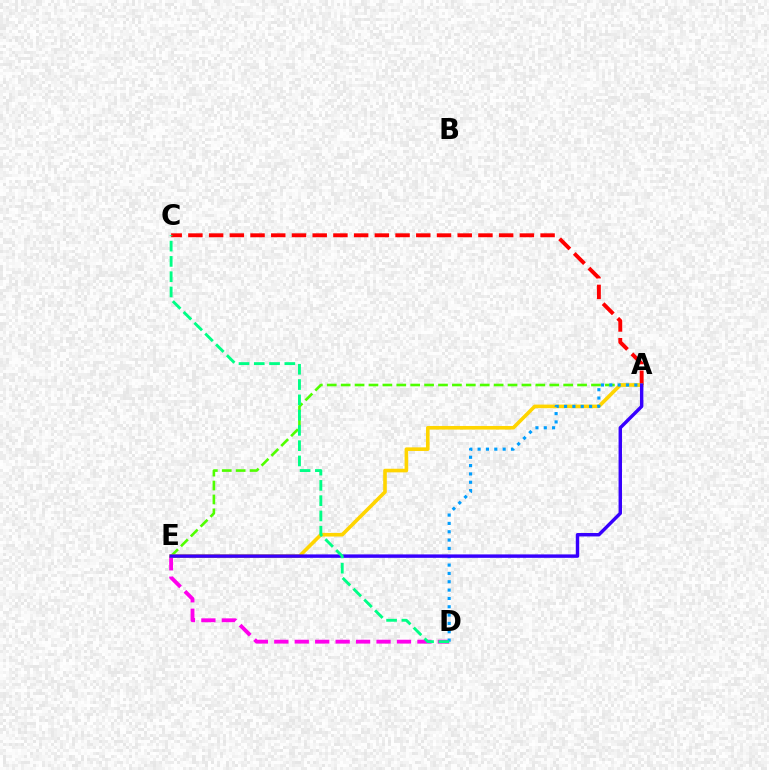{('D', 'E'): [{'color': '#ff00ed', 'line_style': 'dashed', 'thickness': 2.78}], ('A', 'C'): [{'color': '#ff0000', 'line_style': 'dashed', 'thickness': 2.81}], ('A', 'E'): [{'color': '#4fff00', 'line_style': 'dashed', 'thickness': 1.89}, {'color': '#ffd500', 'line_style': 'solid', 'thickness': 2.6}, {'color': '#3700ff', 'line_style': 'solid', 'thickness': 2.47}], ('A', 'D'): [{'color': '#009eff', 'line_style': 'dotted', 'thickness': 2.26}], ('C', 'D'): [{'color': '#00ff86', 'line_style': 'dashed', 'thickness': 2.08}]}